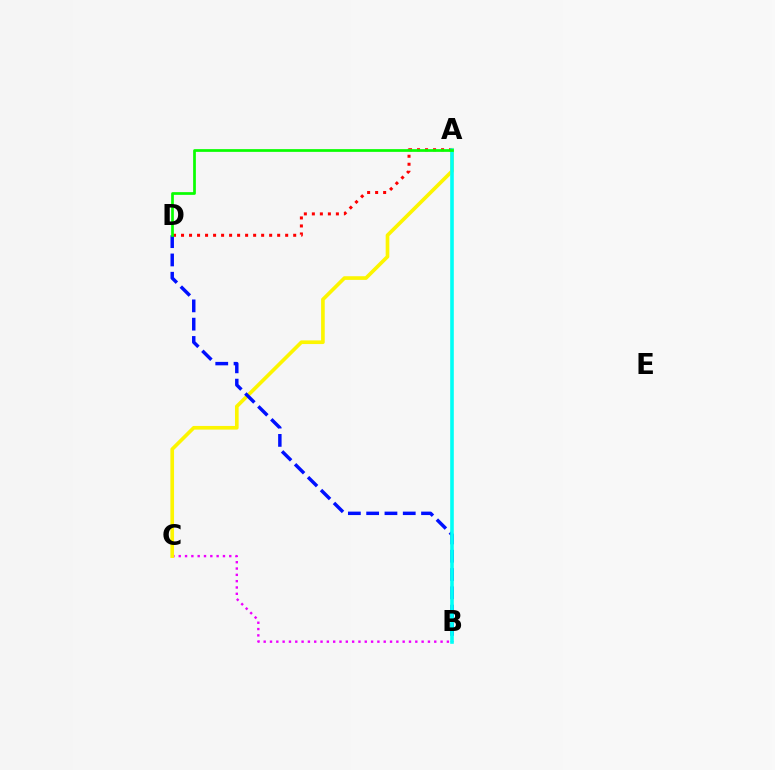{('B', 'C'): [{'color': '#ee00ff', 'line_style': 'dotted', 'thickness': 1.72}], ('A', 'C'): [{'color': '#fcf500', 'line_style': 'solid', 'thickness': 2.63}], ('A', 'D'): [{'color': '#ff0000', 'line_style': 'dotted', 'thickness': 2.18}, {'color': '#08ff00', 'line_style': 'solid', 'thickness': 1.96}], ('B', 'D'): [{'color': '#0010ff', 'line_style': 'dashed', 'thickness': 2.48}], ('A', 'B'): [{'color': '#00fff6', 'line_style': 'solid', 'thickness': 2.6}]}